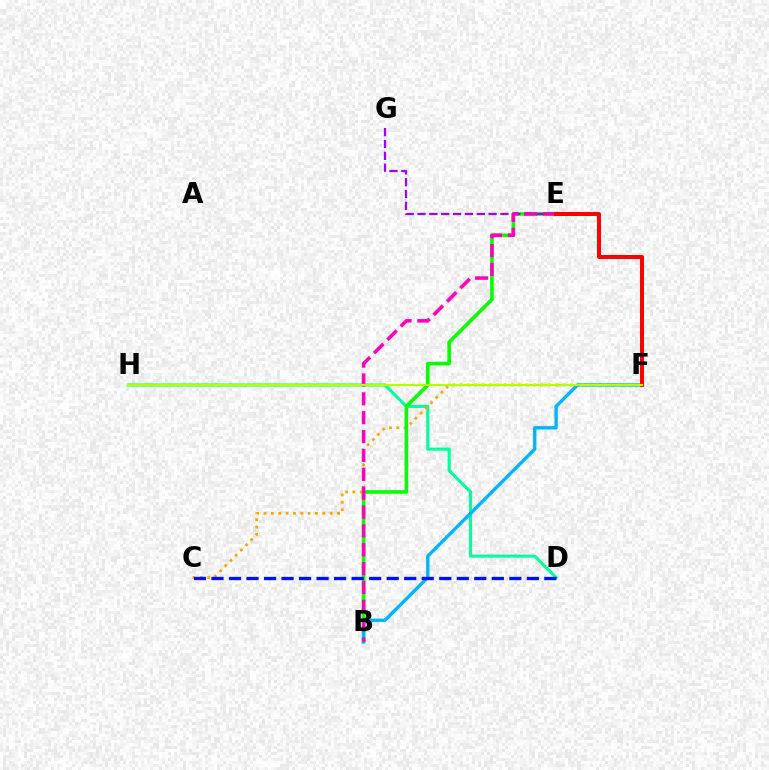{('D', 'H'): [{'color': '#00ff9d', 'line_style': 'solid', 'thickness': 2.23}], ('C', 'F'): [{'color': '#ffa500', 'line_style': 'dotted', 'thickness': 2.0}], ('B', 'E'): [{'color': '#08ff00', 'line_style': 'solid', 'thickness': 2.61}, {'color': '#ff00bd', 'line_style': 'dashed', 'thickness': 2.56}], ('B', 'F'): [{'color': '#00b5ff', 'line_style': 'solid', 'thickness': 2.43}], ('C', 'D'): [{'color': '#0010ff', 'line_style': 'dashed', 'thickness': 2.38}], ('E', 'G'): [{'color': '#9b00ff', 'line_style': 'dashed', 'thickness': 1.61}], ('E', 'F'): [{'color': '#ff0000', 'line_style': 'solid', 'thickness': 2.89}], ('F', 'H'): [{'color': '#b3ff00', 'line_style': 'solid', 'thickness': 1.56}]}